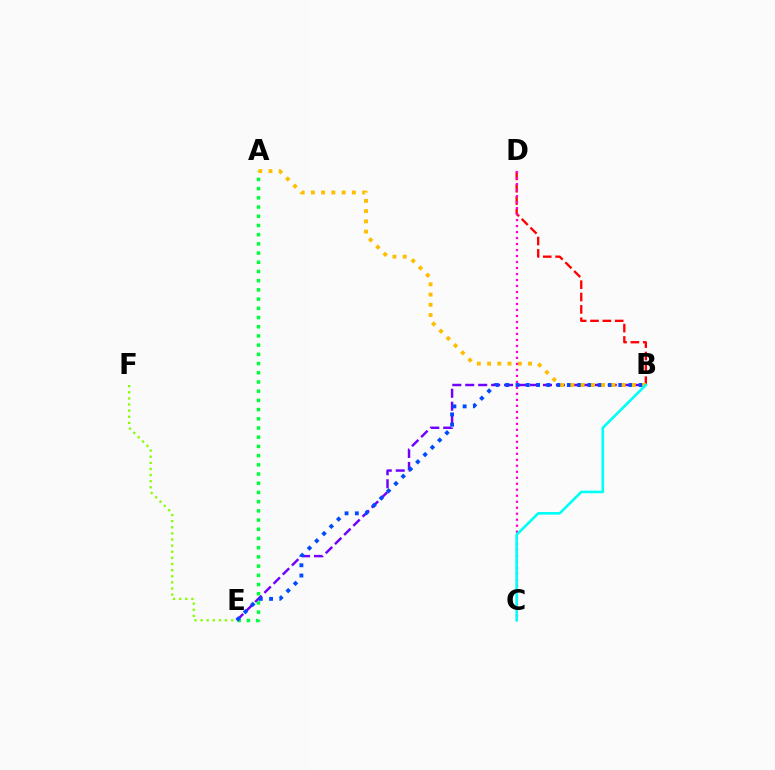{('B', 'E'): [{'color': '#7200ff', 'line_style': 'dashed', 'thickness': 1.76}, {'color': '#004bff', 'line_style': 'dotted', 'thickness': 2.79}], ('E', 'F'): [{'color': '#84ff00', 'line_style': 'dotted', 'thickness': 1.66}], ('A', 'E'): [{'color': '#00ff39', 'line_style': 'dotted', 'thickness': 2.5}], ('B', 'D'): [{'color': '#ff0000', 'line_style': 'dashed', 'thickness': 1.68}], ('A', 'B'): [{'color': '#ffbd00', 'line_style': 'dotted', 'thickness': 2.78}], ('C', 'D'): [{'color': '#ff00cf', 'line_style': 'dotted', 'thickness': 1.63}], ('B', 'C'): [{'color': '#00fff6', 'line_style': 'solid', 'thickness': 1.89}]}